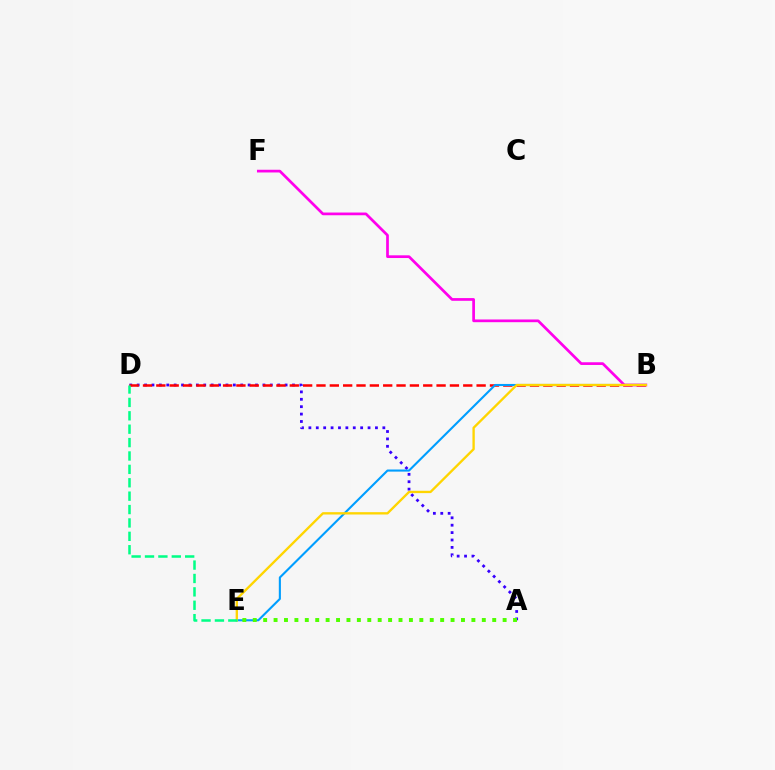{('A', 'D'): [{'color': '#3700ff', 'line_style': 'dotted', 'thickness': 2.01}], ('B', 'D'): [{'color': '#ff0000', 'line_style': 'dashed', 'thickness': 1.81}], ('B', 'F'): [{'color': '#ff00ed', 'line_style': 'solid', 'thickness': 1.95}], ('B', 'E'): [{'color': '#009eff', 'line_style': 'solid', 'thickness': 1.52}, {'color': '#ffd500', 'line_style': 'solid', 'thickness': 1.68}], ('A', 'E'): [{'color': '#4fff00', 'line_style': 'dotted', 'thickness': 2.83}], ('D', 'E'): [{'color': '#00ff86', 'line_style': 'dashed', 'thickness': 1.82}]}